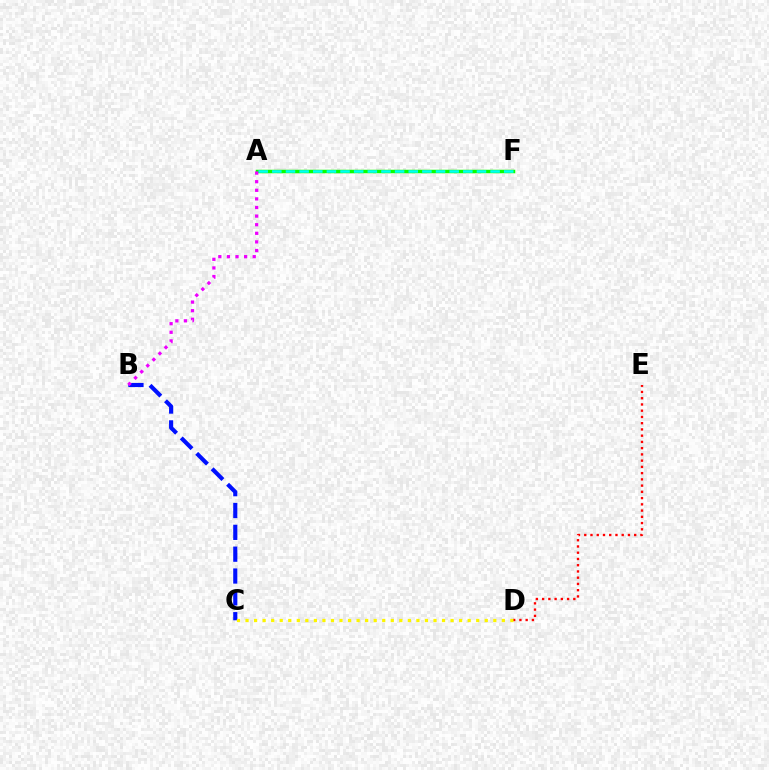{('A', 'F'): [{'color': '#08ff00', 'line_style': 'solid', 'thickness': 2.52}, {'color': '#00fff6', 'line_style': 'dashed', 'thickness': 1.85}], ('B', 'C'): [{'color': '#0010ff', 'line_style': 'dashed', 'thickness': 2.97}], ('A', 'B'): [{'color': '#ee00ff', 'line_style': 'dotted', 'thickness': 2.34}], ('D', 'E'): [{'color': '#ff0000', 'line_style': 'dotted', 'thickness': 1.7}], ('C', 'D'): [{'color': '#fcf500', 'line_style': 'dotted', 'thickness': 2.32}]}